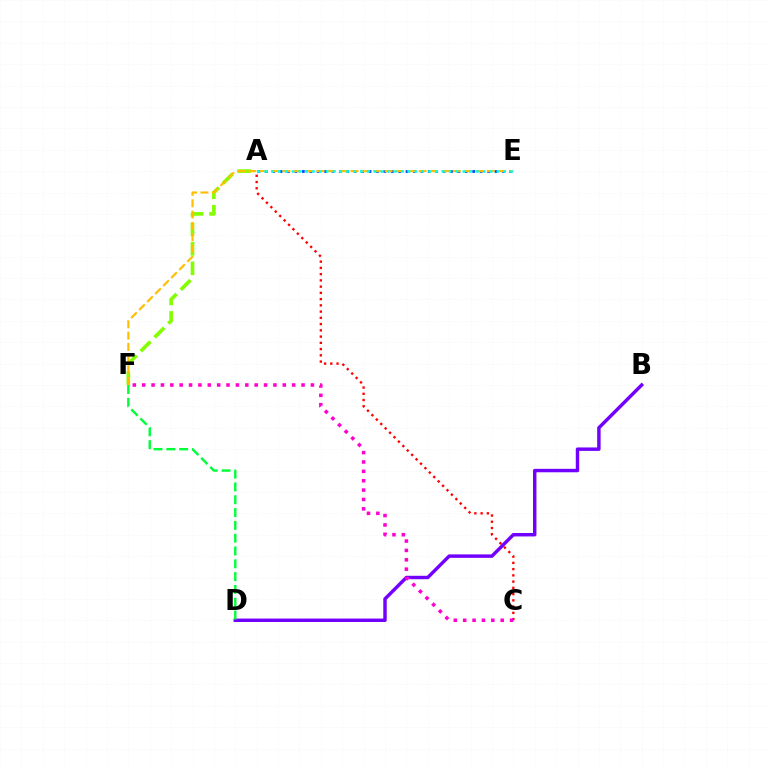{('A', 'E'): [{'color': '#004bff', 'line_style': 'dotted', 'thickness': 2.01}, {'color': '#00fff6', 'line_style': 'dotted', 'thickness': 1.86}], ('B', 'D'): [{'color': '#7200ff', 'line_style': 'solid', 'thickness': 2.48}], ('A', 'C'): [{'color': '#ff0000', 'line_style': 'dotted', 'thickness': 1.7}], ('A', 'F'): [{'color': '#84ff00', 'line_style': 'dashed', 'thickness': 2.65}], ('D', 'F'): [{'color': '#00ff39', 'line_style': 'dashed', 'thickness': 1.74}], ('E', 'F'): [{'color': '#ffbd00', 'line_style': 'dashed', 'thickness': 1.54}], ('C', 'F'): [{'color': '#ff00cf', 'line_style': 'dotted', 'thickness': 2.55}]}